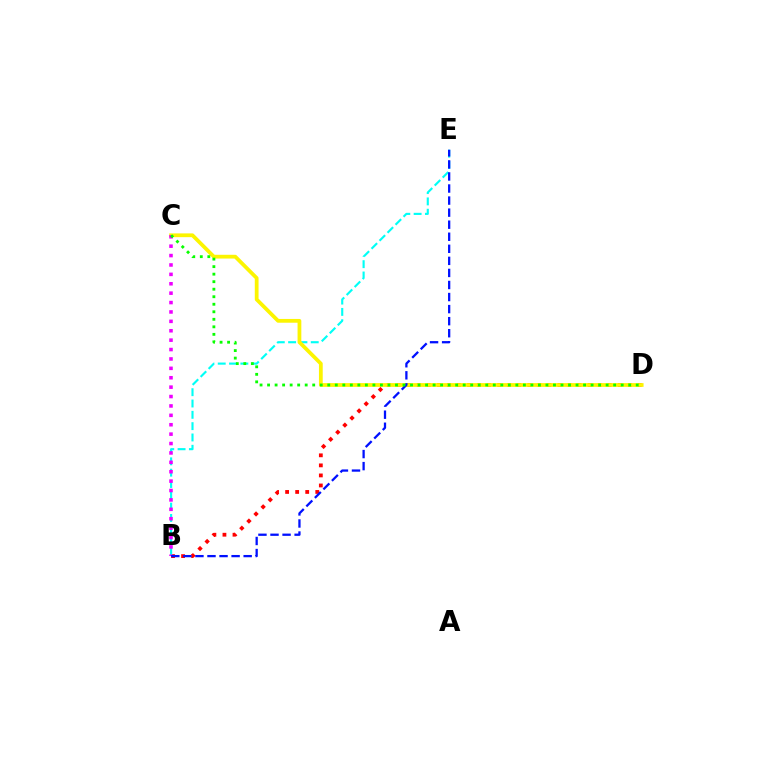{('B', 'D'): [{'color': '#ff0000', 'line_style': 'dotted', 'thickness': 2.73}], ('B', 'E'): [{'color': '#00fff6', 'line_style': 'dashed', 'thickness': 1.54}, {'color': '#0010ff', 'line_style': 'dashed', 'thickness': 1.64}], ('C', 'D'): [{'color': '#fcf500', 'line_style': 'solid', 'thickness': 2.71}, {'color': '#08ff00', 'line_style': 'dotted', 'thickness': 2.04}], ('B', 'C'): [{'color': '#ee00ff', 'line_style': 'dotted', 'thickness': 2.55}]}